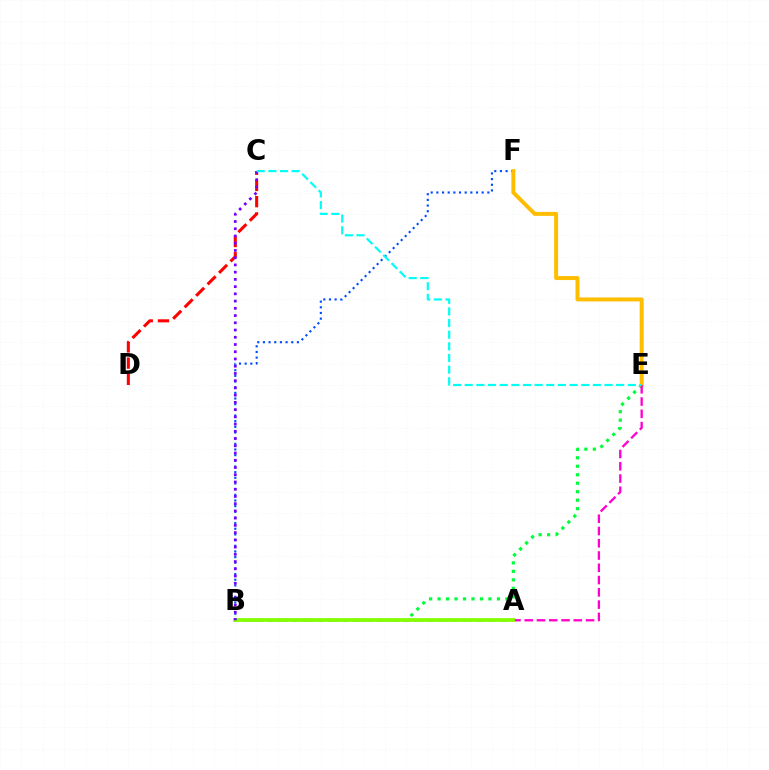{('B', 'E'): [{'color': '#00ff39', 'line_style': 'dotted', 'thickness': 2.3}, {'color': '#ff00cf', 'line_style': 'dashed', 'thickness': 1.67}], ('C', 'D'): [{'color': '#ff0000', 'line_style': 'dashed', 'thickness': 2.2}], ('B', 'F'): [{'color': '#004bff', 'line_style': 'dotted', 'thickness': 1.54}], ('E', 'F'): [{'color': '#ffbd00', 'line_style': 'solid', 'thickness': 2.85}], ('A', 'B'): [{'color': '#84ff00', 'line_style': 'solid', 'thickness': 2.74}], ('B', 'C'): [{'color': '#7200ff', 'line_style': 'dotted', 'thickness': 1.97}], ('C', 'E'): [{'color': '#00fff6', 'line_style': 'dashed', 'thickness': 1.58}]}